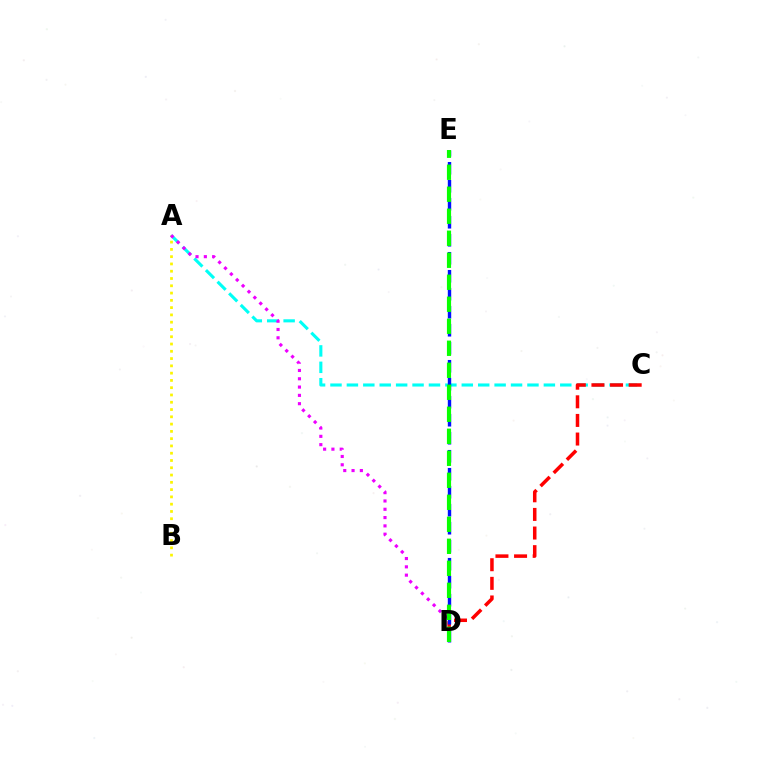{('A', 'C'): [{'color': '#00fff6', 'line_style': 'dashed', 'thickness': 2.23}], ('A', 'B'): [{'color': '#fcf500', 'line_style': 'dotted', 'thickness': 1.98}], ('A', 'D'): [{'color': '#ee00ff', 'line_style': 'dotted', 'thickness': 2.26}], ('C', 'D'): [{'color': '#ff0000', 'line_style': 'dashed', 'thickness': 2.53}], ('D', 'E'): [{'color': '#0010ff', 'line_style': 'dashed', 'thickness': 2.44}, {'color': '#08ff00', 'line_style': 'dashed', 'thickness': 2.99}]}